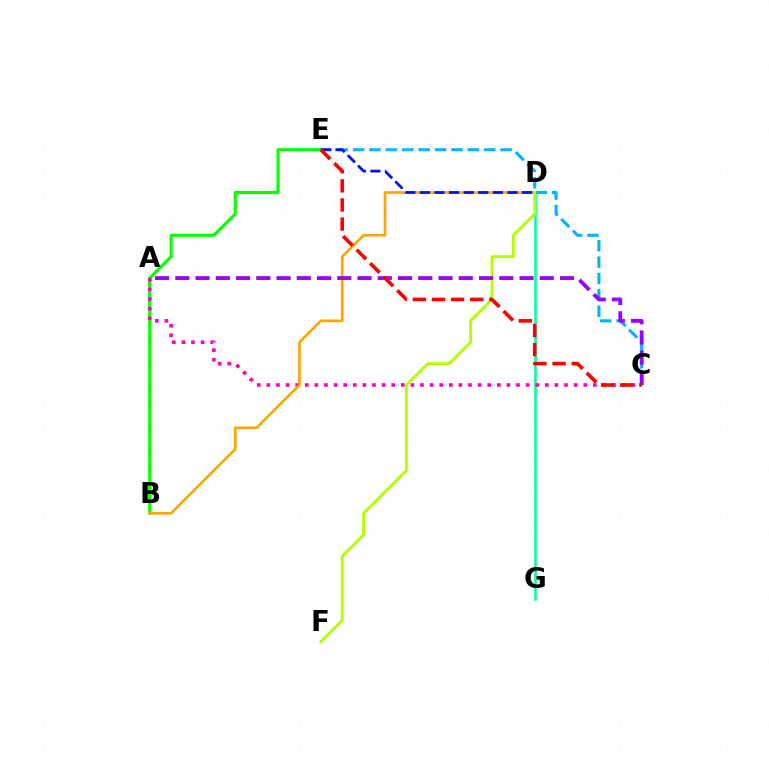{('D', 'G'): [{'color': '#00ff9d', 'line_style': 'solid', 'thickness': 1.83}], ('C', 'E'): [{'color': '#00b5ff', 'line_style': 'dashed', 'thickness': 2.23}, {'color': '#ff0000', 'line_style': 'dashed', 'thickness': 2.6}], ('B', 'E'): [{'color': '#08ff00', 'line_style': 'solid', 'thickness': 2.24}], ('A', 'C'): [{'color': '#ff00bd', 'line_style': 'dotted', 'thickness': 2.61}, {'color': '#9b00ff', 'line_style': 'dashed', 'thickness': 2.75}], ('B', 'D'): [{'color': '#ffa500', 'line_style': 'solid', 'thickness': 1.9}], ('D', 'F'): [{'color': '#b3ff00', 'line_style': 'solid', 'thickness': 2.08}], ('D', 'E'): [{'color': '#0010ff', 'line_style': 'dashed', 'thickness': 1.98}]}